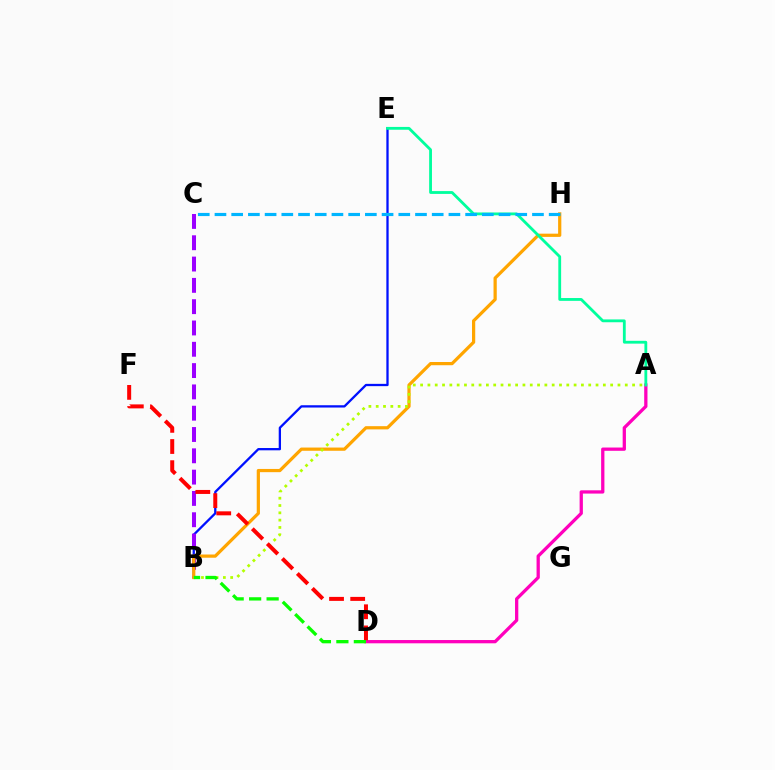{('B', 'E'): [{'color': '#0010ff', 'line_style': 'solid', 'thickness': 1.65}], ('B', 'C'): [{'color': '#9b00ff', 'line_style': 'dashed', 'thickness': 2.89}], ('A', 'D'): [{'color': '#ff00bd', 'line_style': 'solid', 'thickness': 2.36}], ('B', 'H'): [{'color': '#ffa500', 'line_style': 'solid', 'thickness': 2.32}], ('A', 'B'): [{'color': '#b3ff00', 'line_style': 'dotted', 'thickness': 1.99}], ('A', 'E'): [{'color': '#00ff9d', 'line_style': 'solid', 'thickness': 2.03}], ('C', 'H'): [{'color': '#00b5ff', 'line_style': 'dashed', 'thickness': 2.27}], ('D', 'F'): [{'color': '#ff0000', 'line_style': 'dashed', 'thickness': 2.87}], ('B', 'D'): [{'color': '#08ff00', 'line_style': 'dashed', 'thickness': 2.37}]}